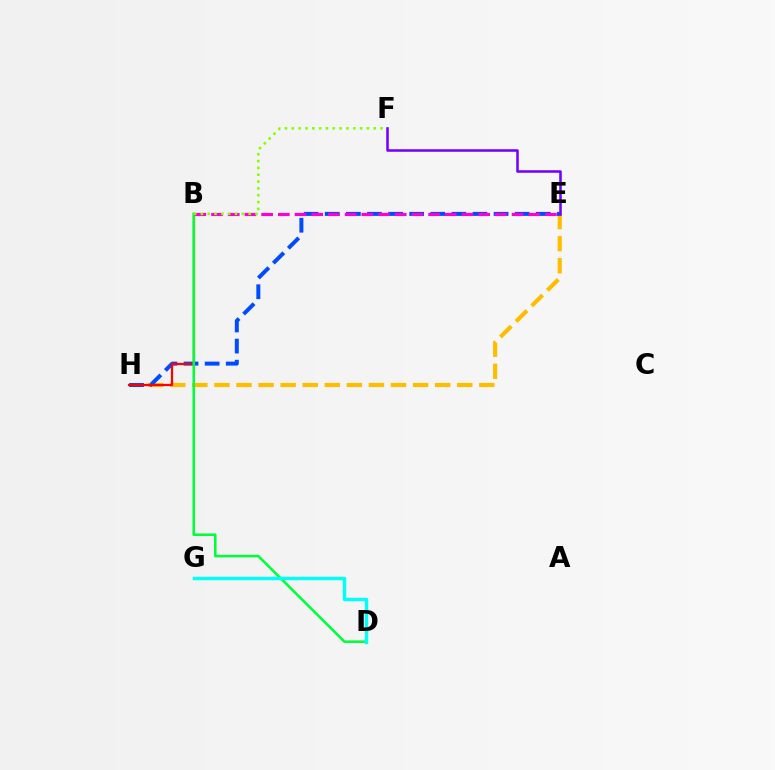{('E', 'H'): [{'color': '#ffbd00', 'line_style': 'dashed', 'thickness': 3.0}, {'color': '#004bff', 'line_style': 'dashed', 'thickness': 2.87}], ('B', 'H'): [{'color': '#ff0000', 'line_style': 'solid', 'thickness': 1.62}], ('B', 'D'): [{'color': '#00ff39', 'line_style': 'solid', 'thickness': 1.85}], ('D', 'G'): [{'color': '#00fff6', 'line_style': 'solid', 'thickness': 2.49}], ('B', 'E'): [{'color': '#ff00cf', 'line_style': 'dashed', 'thickness': 2.27}], ('B', 'F'): [{'color': '#84ff00', 'line_style': 'dotted', 'thickness': 1.86}], ('E', 'F'): [{'color': '#7200ff', 'line_style': 'solid', 'thickness': 1.84}]}